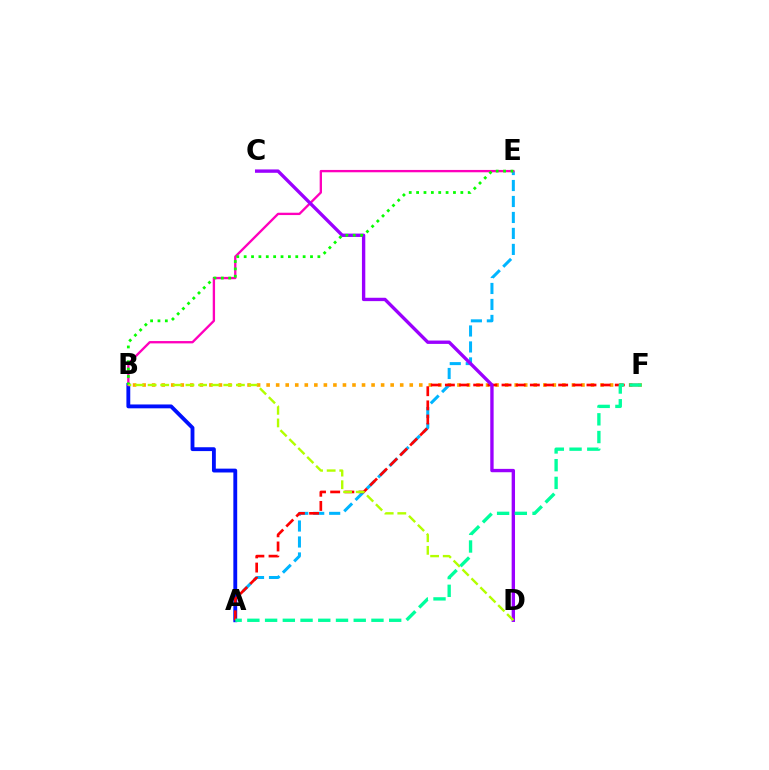{('B', 'F'): [{'color': '#ffa500', 'line_style': 'dotted', 'thickness': 2.59}], ('A', 'E'): [{'color': '#00b5ff', 'line_style': 'dashed', 'thickness': 2.17}], ('A', 'B'): [{'color': '#0010ff', 'line_style': 'solid', 'thickness': 2.77}], ('B', 'E'): [{'color': '#ff00bd', 'line_style': 'solid', 'thickness': 1.68}, {'color': '#08ff00', 'line_style': 'dotted', 'thickness': 2.0}], ('A', 'F'): [{'color': '#ff0000', 'line_style': 'dashed', 'thickness': 1.92}, {'color': '#00ff9d', 'line_style': 'dashed', 'thickness': 2.41}], ('C', 'D'): [{'color': '#9b00ff', 'line_style': 'solid', 'thickness': 2.42}], ('B', 'D'): [{'color': '#b3ff00', 'line_style': 'dashed', 'thickness': 1.71}]}